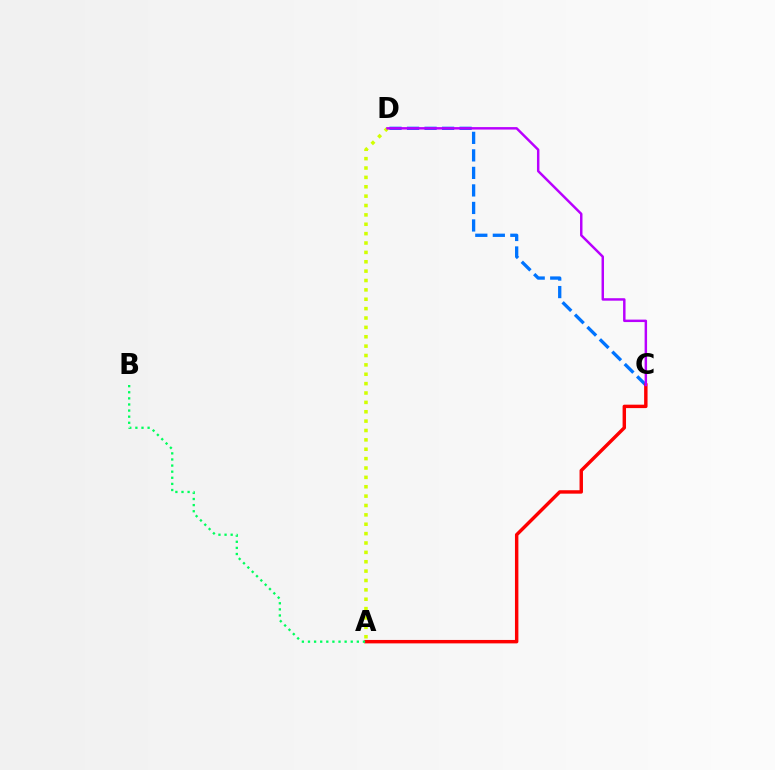{('A', 'D'): [{'color': '#d1ff00', 'line_style': 'dotted', 'thickness': 2.55}], ('C', 'D'): [{'color': '#0074ff', 'line_style': 'dashed', 'thickness': 2.38}, {'color': '#b900ff', 'line_style': 'solid', 'thickness': 1.77}], ('A', 'C'): [{'color': '#ff0000', 'line_style': 'solid', 'thickness': 2.47}], ('A', 'B'): [{'color': '#00ff5c', 'line_style': 'dotted', 'thickness': 1.66}]}